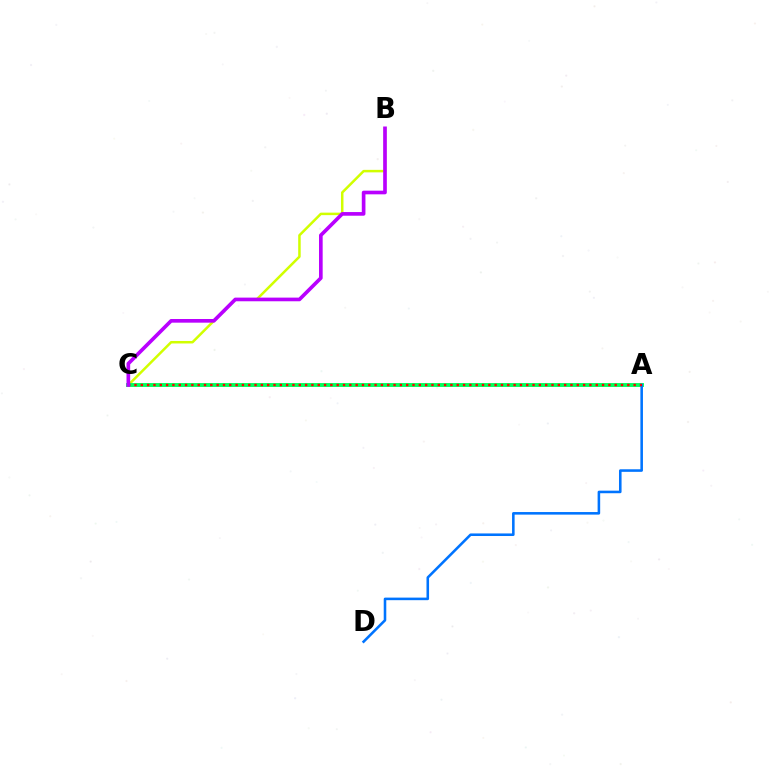{('B', 'C'): [{'color': '#d1ff00', 'line_style': 'solid', 'thickness': 1.81}, {'color': '#b900ff', 'line_style': 'solid', 'thickness': 2.64}], ('A', 'C'): [{'color': '#00ff5c', 'line_style': 'solid', 'thickness': 2.8}, {'color': '#ff0000', 'line_style': 'dotted', 'thickness': 1.72}], ('A', 'D'): [{'color': '#0074ff', 'line_style': 'solid', 'thickness': 1.85}]}